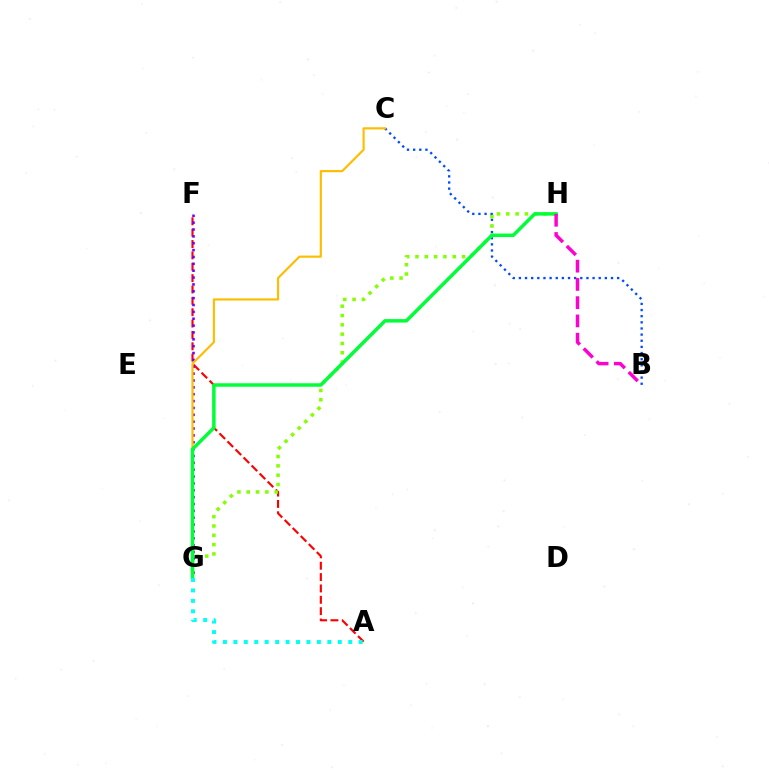{('B', 'C'): [{'color': '#004bff', 'line_style': 'dotted', 'thickness': 1.67}], ('A', 'F'): [{'color': '#ff0000', 'line_style': 'dashed', 'thickness': 1.54}], ('F', 'G'): [{'color': '#7200ff', 'line_style': 'dotted', 'thickness': 1.86}], ('G', 'H'): [{'color': '#84ff00', 'line_style': 'dotted', 'thickness': 2.53}, {'color': '#00ff39', 'line_style': 'solid', 'thickness': 2.51}], ('C', 'G'): [{'color': '#ffbd00', 'line_style': 'solid', 'thickness': 1.56}], ('B', 'H'): [{'color': '#ff00cf', 'line_style': 'dashed', 'thickness': 2.48}], ('A', 'G'): [{'color': '#00fff6', 'line_style': 'dotted', 'thickness': 2.84}]}